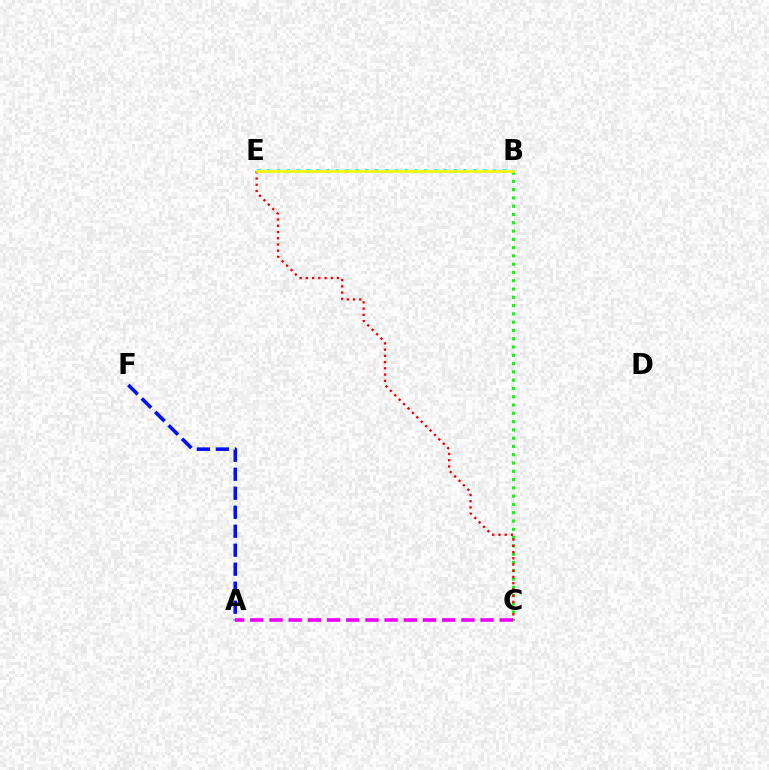{('A', 'F'): [{'color': '#0010ff', 'line_style': 'dashed', 'thickness': 2.58}], ('B', 'C'): [{'color': '#08ff00', 'line_style': 'dotted', 'thickness': 2.25}], ('A', 'C'): [{'color': '#ee00ff', 'line_style': 'dashed', 'thickness': 2.61}], ('B', 'E'): [{'color': '#00fff6', 'line_style': 'dotted', 'thickness': 2.67}, {'color': '#fcf500', 'line_style': 'solid', 'thickness': 1.93}], ('C', 'E'): [{'color': '#ff0000', 'line_style': 'dotted', 'thickness': 1.69}]}